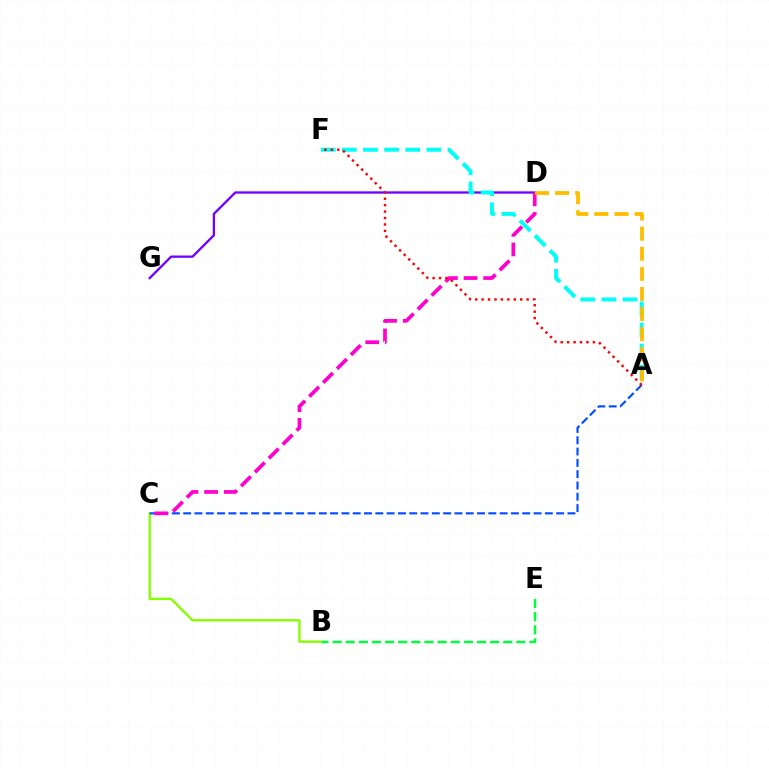{('D', 'G'): [{'color': '#7200ff', 'line_style': 'solid', 'thickness': 1.66}], ('B', 'E'): [{'color': '#00ff39', 'line_style': 'dashed', 'thickness': 1.78}], ('B', 'C'): [{'color': '#84ff00', 'line_style': 'solid', 'thickness': 1.68}], ('A', 'C'): [{'color': '#004bff', 'line_style': 'dashed', 'thickness': 1.54}], ('C', 'D'): [{'color': '#ff00cf', 'line_style': 'dashed', 'thickness': 2.67}], ('A', 'F'): [{'color': '#00fff6', 'line_style': 'dashed', 'thickness': 2.87}, {'color': '#ff0000', 'line_style': 'dotted', 'thickness': 1.75}], ('A', 'D'): [{'color': '#ffbd00', 'line_style': 'dashed', 'thickness': 2.73}]}